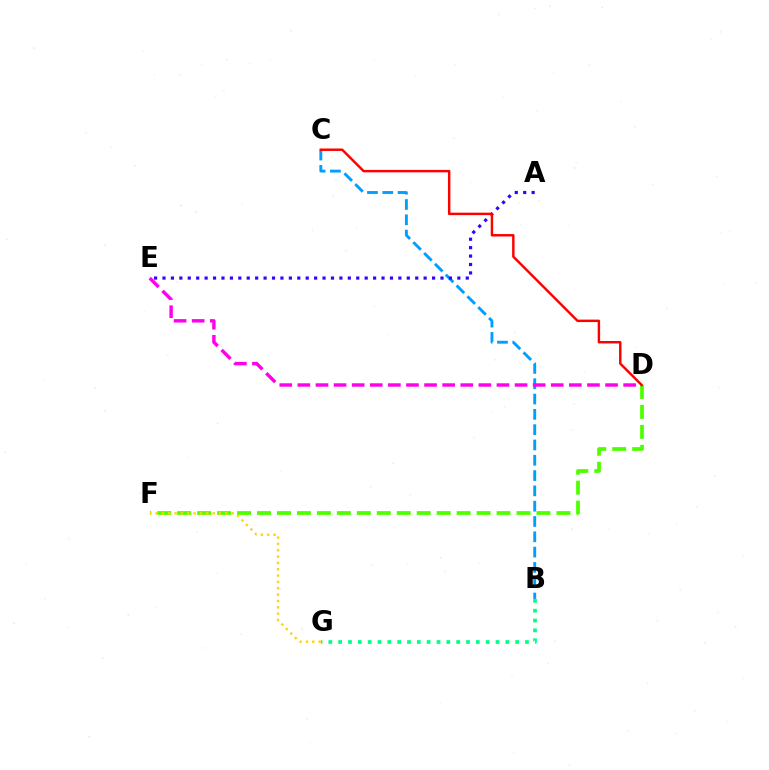{('B', 'C'): [{'color': '#009eff', 'line_style': 'dashed', 'thickness': 2.08}], ('D', 'F'): [{'color': '#4fff00', 'line_style': 'dashed', 'thickness': 2.71}], ('A', 'E'): [{'color': '#3700ff', 'line_style': 'dotted', 'thickness': 2.29}], ('F', 'G'): [{'color': '#ffd500', 'line_style': 'dotted', 'thickness': 1.72}], ('D', 'E'): [{'color': '#ff00ed', 'line_style': 'dashed', 'thickness': 2.46}], ('C', 'D'): [{'color': '#ff0000', 'line_style': 'solid', 'thickness': 1.76}], ('B', 'G'): [{'color': '#00ff86', 'line_style': 'dotted', 'thickness': 2.67}]}